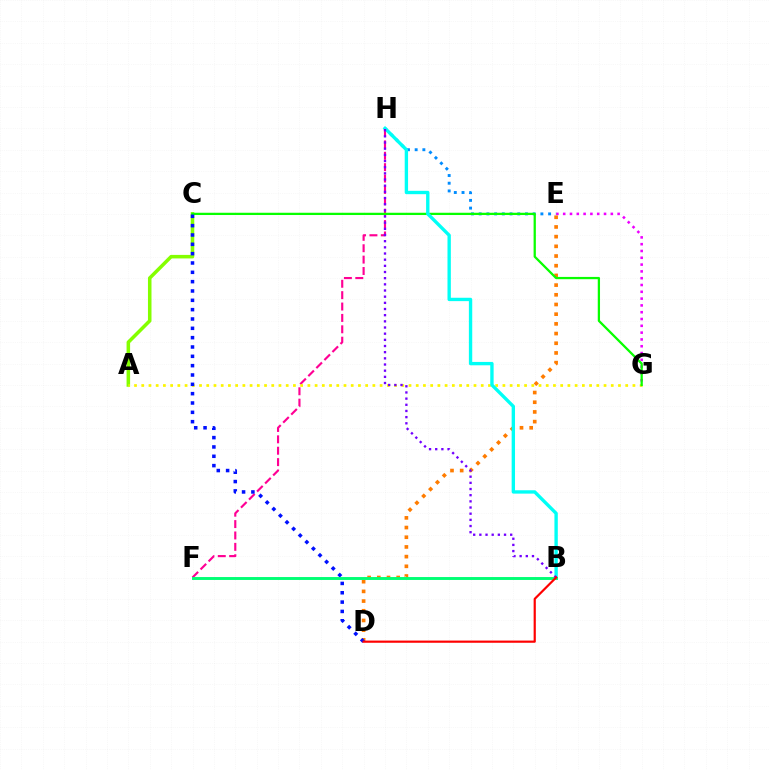{('E', 'G'): [{'color': '#ee00ff', 'line_style': 'dotted', 'thickness': 1.85}], ('D', 'E'): [{'color': '#ff7c00', 'line_style': 'dotted', 'thickness': 2.63}], ('A', 'C'): [{'color': '#84ff00', 'line_style': 'solid', 'thickness': 2.54}], ('E', 'H'): [{'color': '#008cff', 'line_style': 'dotted', 'thickness': 2.1}], ('F', 'H'): [{'color': '#ff0094', 'line_style': 'dashed', 'thickness': 1.55}], ('A', 'G'): [{'color': '#fcf500', 'line_style': 'dotted', 'thickness': 1.96}], ('C', 'G'): [{'color': '#08ff00', 'line_style': 'solid', 'thickness': 1.63}], ('C', 'D'): [{'color': '#0010ff', 'line_style': 'dotted', 'thickness': 2.54}], ('B', 'H'): [{'color': '#00fff6', 'line_style': 'solid', 'thickness': 2.42}, {'color': '#7200ff', 'line_style': 'dotted', 'thickness': 1.68}], ('B', 'F'): [{'color': '#00ff74', 'line_style': 'solid', 'thickness': 2.1}], ('B', 'D'): [{'color': '#ff0000', 'line_style': 'solid', 'thickness': 1.57}]}